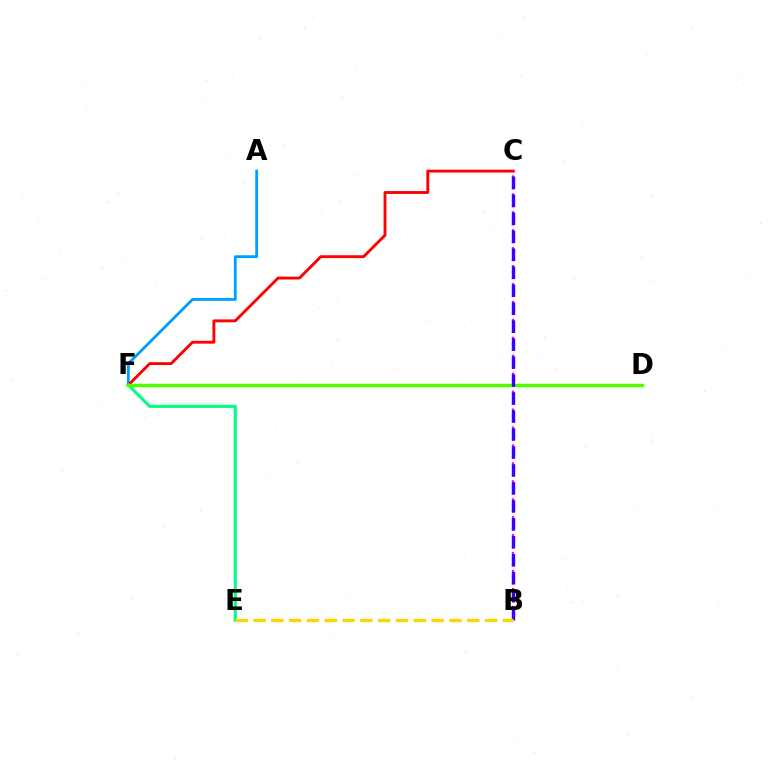{('B', 'C'): [{'color': '#ff00ed', 'line_style': 'dotted', 'thickness': 1.62}, {'color': '#3700ff', 'line_style': 'dashed', 'thickness': 2.44}], ('A', 'F'): [{'color': '#009eff', 'line_style': 'solid', 'thickness': 2.03}], ('C', 'F'): [{'color': '#ff0000', 'line_style': 'solid', 'thickness': 2.07}], ('E', 'F'): [{'color': '#00ff86', 'line_style': 'solid', 'thickness': 2.23}], ('D', 'F'): [{'color': '#4fff00', 'line_style': 'solid', 'thickness': 2.5}], ('B', 'E'): [{'color': '#ffd500', 'line_style': 'dashed', 'thickness': 2.42}]}